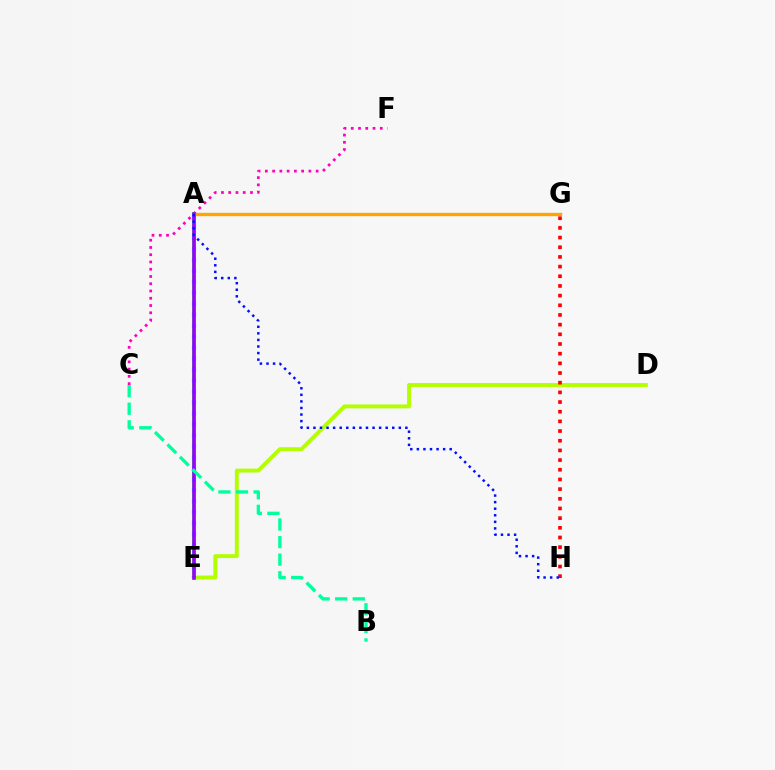{('A', 'E'): [{'color': '#08ff00', 'line_style': 'solid', 'thickness': 2.62}, {'color': '#00b5ff', 'line_style': 'dotted', 'thickness': 2.98}, {'color': '#9b00ff', 'line_style': 'solid', 'thickness': 2.53}], ('C', 'F'): [{'color': '#ff00bd', 'line_style': 'dotted', 'thickness': 1.97}], ('D', 'E'): [{'color': '#b3ff00', 'line_style': 'solid', 'thickness': 2.81}], ('A', 'G'): [{'color': '#ffa500', 'line_style': 'solid', 'thickness': 2.41}], ('G', 'H'): [{'color': '#ff0000', 'line_style': 'dotted', 'thickness': 2.63}], ('B', 'C'): [{'color': '#00ff9d', 'line_style': 'dashed', 'thickness': 2.39}], ('A', 'H'): [{'color': '#0010ff', 'line_style': 'dotted', 'thickness': 1.78}]}